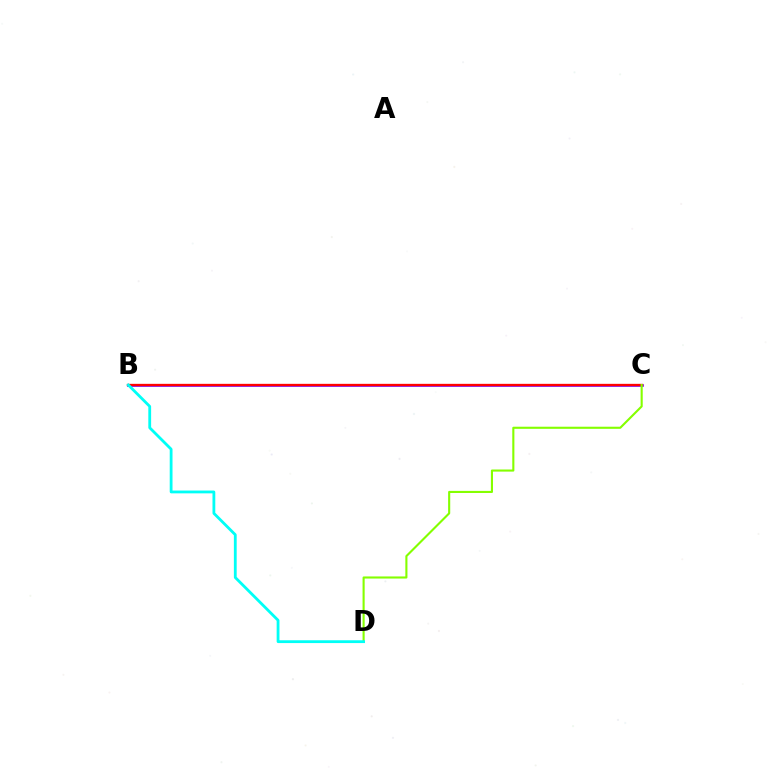{('B', 'C'): [{'color': '#7200ff', 'line_style': 'solid', 'thickness': 1.88}, {'color': '#ff0000', 'line_style': 'solid', 'thickness': 1.67}], ('C', 'D'): [{'color': '#84ff00', 'line_style': 'solid', 'thickness': 1.52}], ('B', 'D'): [{'color': '#00fff6', 'line_style': 'solid', 'thickness': 2.02}]}